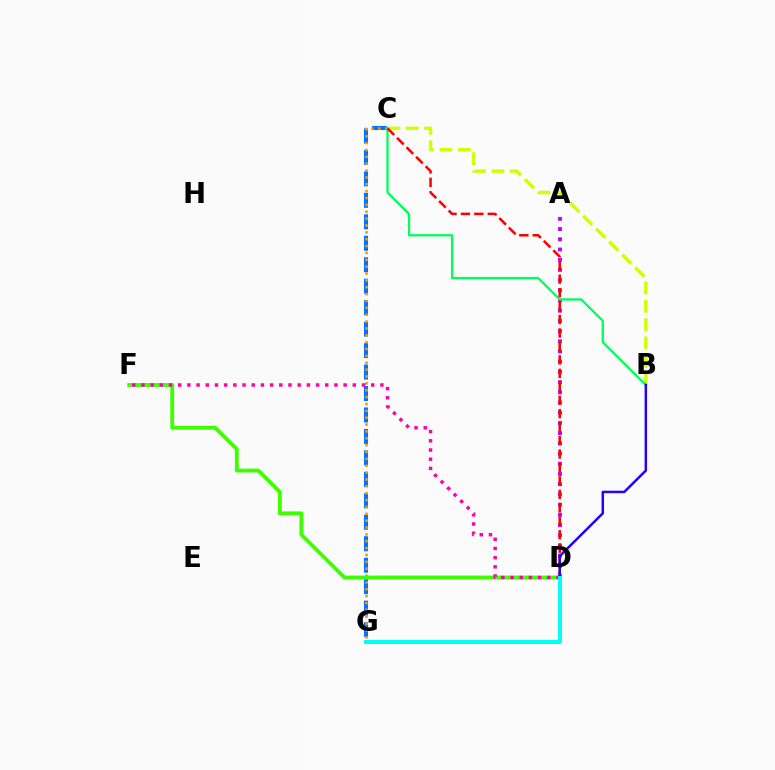{('C', 'G'): [{'color': '#0074ff', 'line_style': 'dashed', 'thickness': 2.92}, {'color': '#ff9400', 'line_style': 'dotted', 'thickness': 1.87}], ('A', 'D'): [{'color': '#b900ff', 'line_style': 'dotted', 'thickness': 2.77}], ('B', 'C'): [{'color': '#d1ff00', 'line_style': 'dashed', 'thickness': 2.49}, {'color': '#00ff5c', 'line_style': 'solid', 'thickness': 1.66}], ('C', 'D'): [{'color': '#ff0000', 'line_style': 'dashed', 'thickness': 1.83}], ('D', 'F'): [{'color': '#3dff00', 'line_style': 'solid', 'thickness': 2.76}, {'color': '#ff00ac', 'line_style': 'dotted', 'thickness': 2.5}], ('B', 'D'): [{'color': '#2500ff', 'line_style': 'solid', 'thickness': 1.79}], ('D', 'G'): [{'color': '#00fff6', 'line_style': 'solid', 'thickness': 2.84}]}